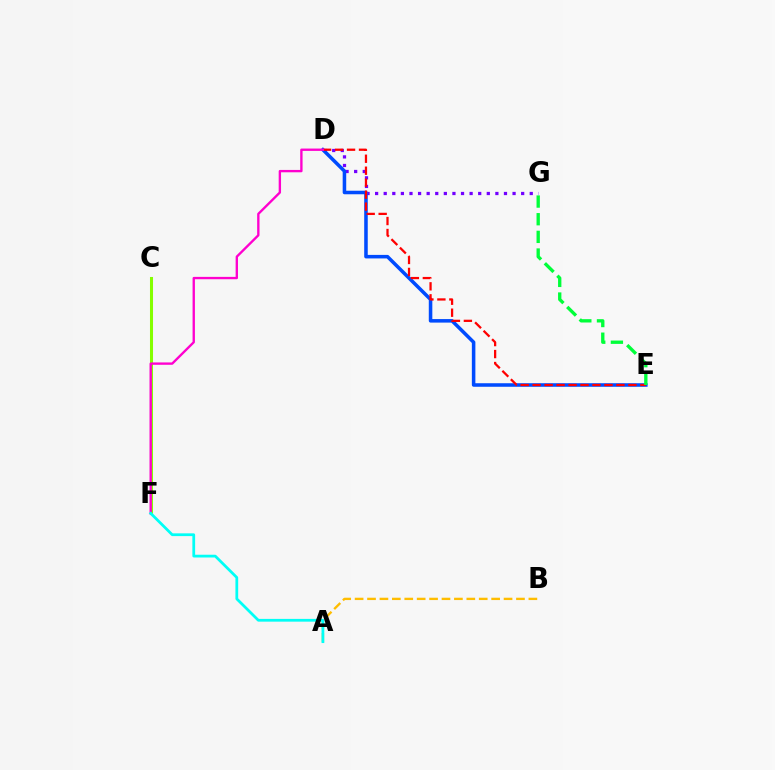{('D', 'G'): [{'color': '#7200ff', 'line_style': 'dotted', 'thickness': 2.33}], ('A', 'B'): [{'color': '#ffbd00', 'line_style': 'dashed', 'thickness': 1.69}], ('C', 'F'): [{'color': '#84ff00', 'line_style': 'solid', 'thickness': 2.19}], ('D', 'E'): [{'color': '#004bff', 'line_style': 'solid', 'thickness': 2.55}, {'color': '#ff0000', 'line_style': 'dashed', 'thickness': 1.63}], ('D', 'F'): [{'color': '#ff00cf', 'line_style': 'solid', 'thickness': 1.69}], ('E', 'G'): [{'color': '#00ff39', 'line_style': 'dashed', 'thickness': 2.4}], ('A', 'F'): [{'color': '#00fff6', 'line_style': 'solid', 'thickness': 1.99}]}